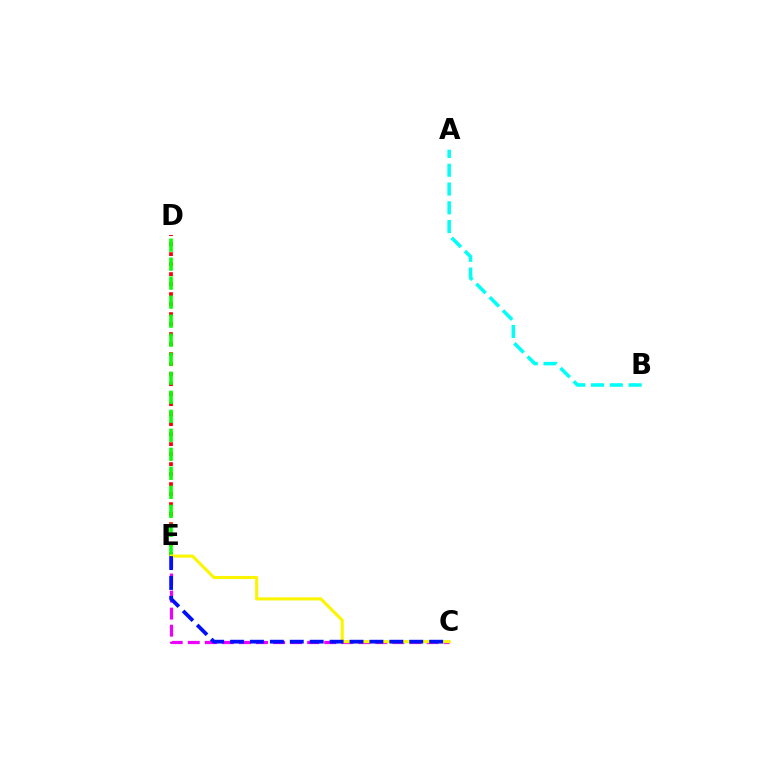{('D', 'E'): [{'color': '#ff0000', 'line_style': 'dotted', 'thickness': 2.72}, {'color': '#08ff00', 'line_style': 'dashed', 'thickness': 2.58}], ('C', 'E'): [{'color': '#ee00ff', 'line_style': 'dashed', 'thickness': 2.32}, {'color': '#fcf500', 'line_style': 'solid', 'thickness': 2.23}, {'color': '#0010ff', 'line_style': 'dashed', 'thickness': 2.71}], ('A', 'B'): [{'color': '#00fff6', 'line_style': 'dashed', 'thickness': 2.55}]}